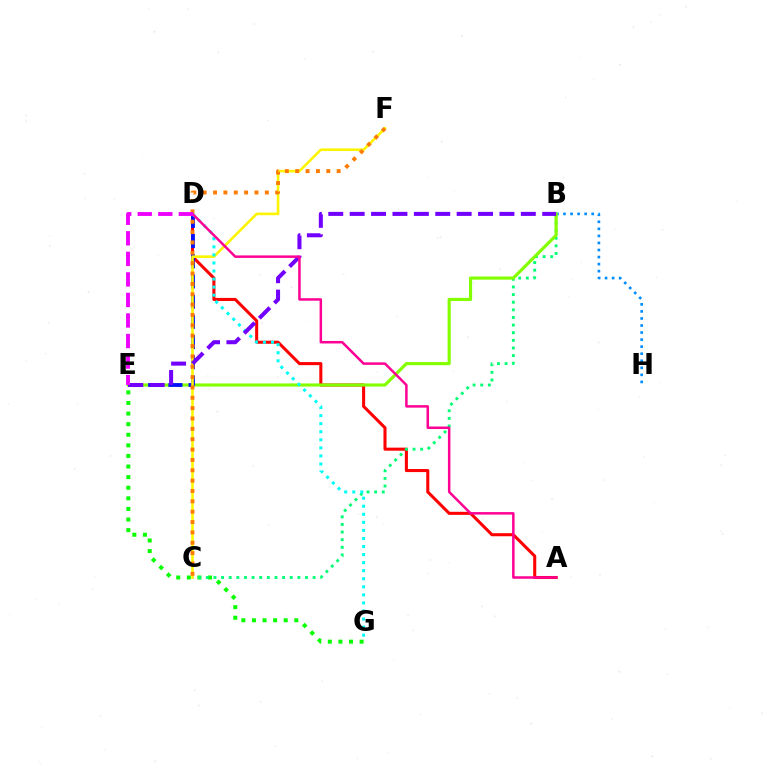{('A', 'D'): [{'color': '#ff0000', 'line_style': 'solid', 'thickness': 2.2}, {'color': '#ff0094', 'line_style': 'solid', 'thickness': 1.8}], ('E', 'G'): [{'color': '#08ff00', 'line_style': 'dotted', 'thickness': 2.88}], ('B', 'C'): [{'color': '#00ff74', 'line_style': 'dotted', 'thickness': 2.07}], ('B', 'H'): [{'color': '#008cff', 'line_style': 'dotted', 'thickness': 1.92}], ('B', 'E'): [{'color': '#84ff00', 'line_style': 'solid', 'thickness': 2.27}, {'color': '#7200ff', 'line_style': 'dashed', 'thickness': 2.91}], ('D', 'E'): [{'color': '#0010ff', 'line_style': 'dashed', 'thickness': 2.74}, {'color': '#ee00ff', 'line_style': 'dashed', 'thickness': 2.79}], ('C', 'F'): [{'color': '#fcf500', 'line_style': 'solid', 'thickness': 1.87}, {'color': '#ff7c00', 'line_style': 'dotted', 'thickness': 2.81}], ('D', 'G'): [{'color': '#00fff6', 'line_style': 'dotted', 'thickness': 2.19}]}